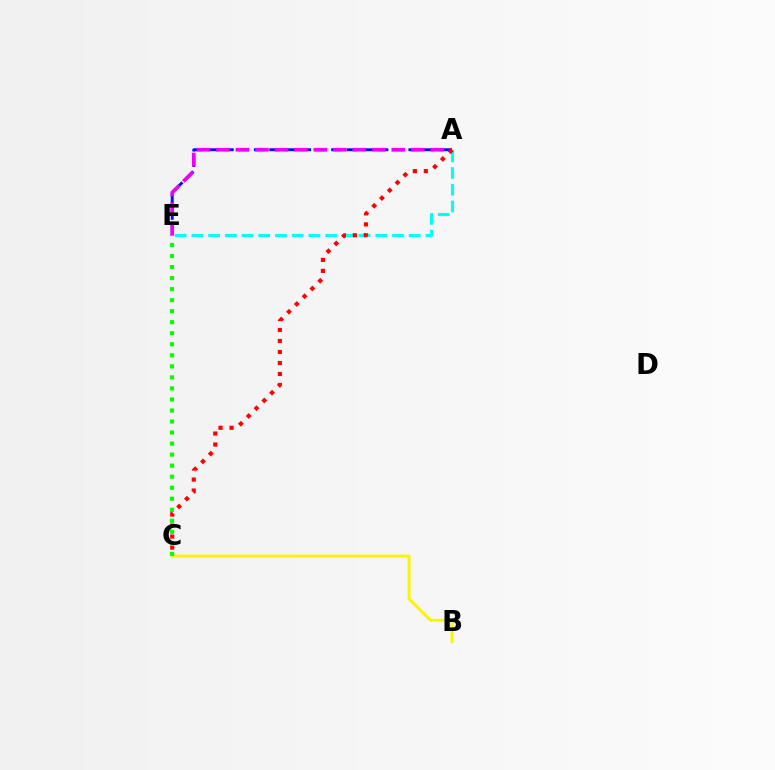{('B', 'C'): [{'color': '#fcf500', 'line_style': 'solid', 'thickness': 2.16}], ('A', 'E'): [{'color': '#0010ff', 'line_style': 'dashed', 'thickness': 2.1}, {'color': '#ee00ff', 'line_style': 'dashed', 'thickness': 2.65}, {'color': '#00fff6', 'line_style': 'dashed', 'thickness': 2.27}], ('C', 'E'): [{'color': '#08ff00', 'line_style': 'dotted', 'thickness': 3.0}], ('A', 'C'): [{'color': '#ff0000', 'line_style': 'dotted', 'thickness': 2.99}]}